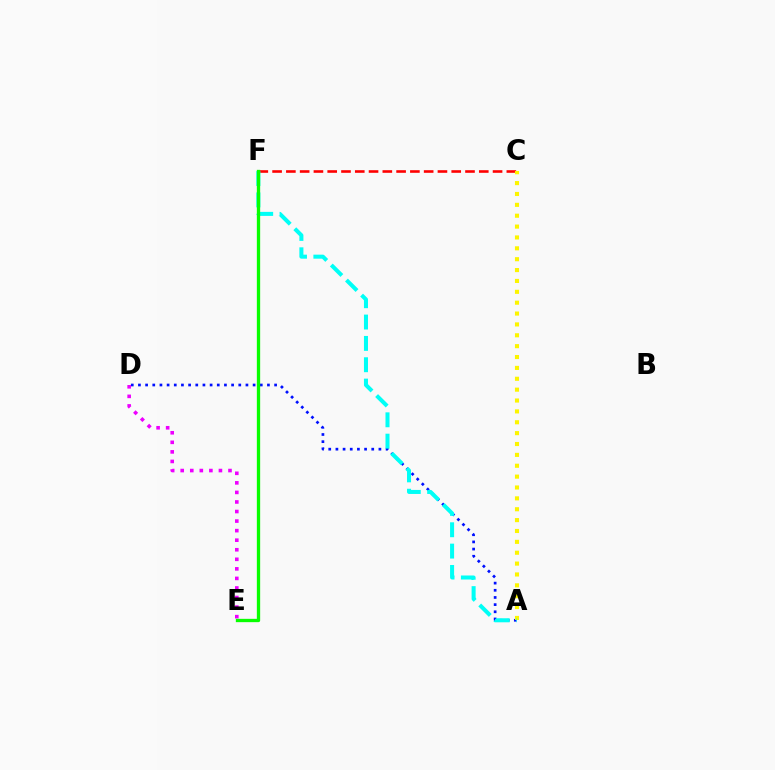{('A', 'D'): [{'color': '#0010ff', 'line_style': 'dotted', 'thickness': 1.95}], ('D', 'E'): [{'color': '#ee00ff', 'line_style': 'dotted', 'thickness': 2.6}], ('C', 'F'): [{'color': '#ff0000', 'line_style': 'dashed', 'thickness': 1.87}], ('A', 'C'): [{'color': '#fcf500', 'line_style': 'dotted', 'thickness': 2.95}], ('A', 'F'): [{'color': '#00fff6', 'line_style': 'dashed', 'thickness': 2.9}], ('E', 'F'): [{'color': '#08ff00', 'line_style': 'solid', 'thickness': 2.39}]}